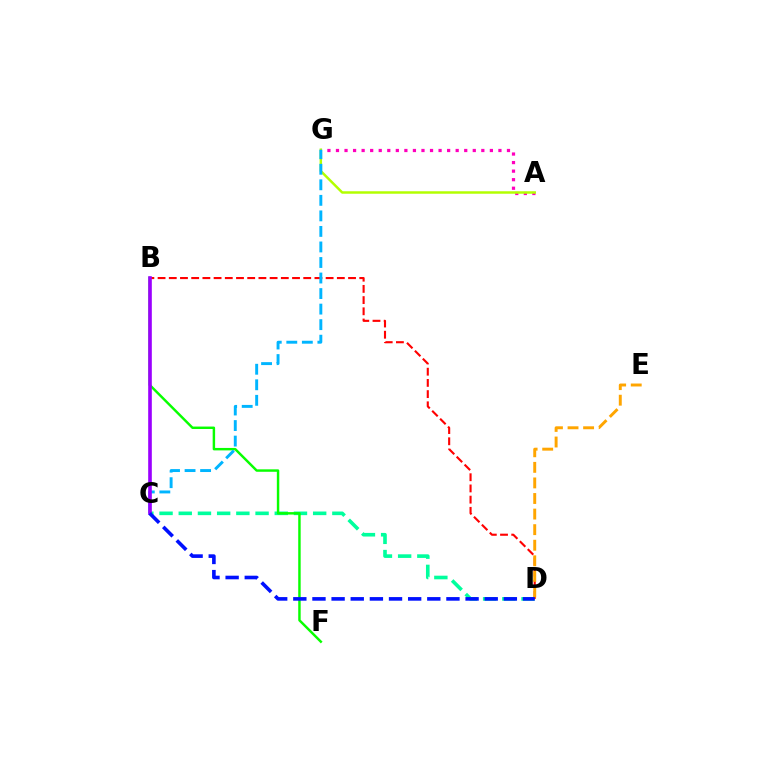{('C', 'D'): [{'color': '#00ff9d', 'line_style': 'dashed', 'thickness': 2.61}, {'color': '#0010ff', 'line_style': 'dashed', 'thickness': 2.6}], ('A', 'G'): [{'color': '#ff00bd', 'line_style': 'dotted', 'thickness': 2.32}, {'color': '#b3ff00', 'line_style': 'solid', 'thickness': 1.78}], ('B', 'D'): [{'color': '#ff0000', 'line_style': 'dashed', 'thickness': 1.52}], ('D', 'E'): [{'color': '#ffa500', 'line_style': 'dashed', 'thickness': 2.12}], ('B', 'F'): [{'color': '#08ff00', 'line_style': 'solid', 'thickness': 1.76}], ('C', 'G'): [{'color': '#00b5ff', 'line_style': 'dashed', 'thickness': 2.11}], ('B', 'C'): [{'color': '#9b00ff', 'line_style': 'solid', 'thickness': 2.61}]}